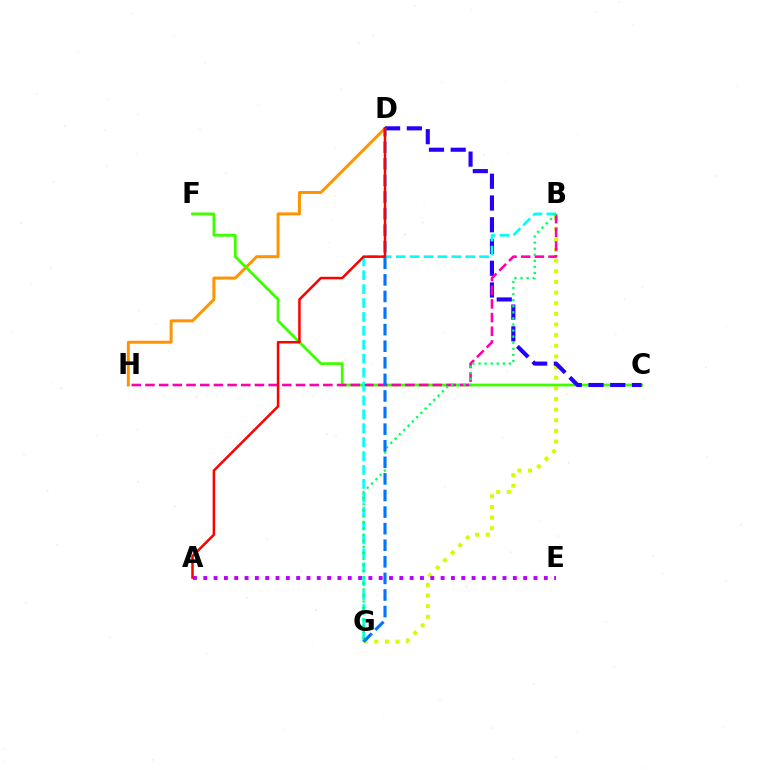{('D', 'H'): [{'color': '#ff9400', 'line_style': 'solid', 'thickness': 2.15}], ('C', 'F'): [{'color': '#3dff00', 'line_style': 'solid', 'thickness': 1.99}], ('B', 'G'): [{'color': '#d1ff00', 'line_style': 'dotted', 'thickness': 2.89}, {'color': '#00fff6', 'line_style': 'dashed', 'thickness': 1.89}, {'color': '#00ff5c', 'line_style': 'dotted', 'thickness': 1.65}], ('C', 'D'): [{'color': '#2500ff', 'line_style': 'dashed', 'thickness': 2.95}], ('B', 'H'): [{'color': '#ff00ac', 'line_style': 'dashed', 'thickness': 1.86}], ('D', 'G'): [{'color': '#0074ff', 'line_style': 'dashed', 'thickness': 2.25}], ('A', 'D'): [{'color': '#ff0000', 'line_style': 'solid', 'thickness': 1.81}], ('A', 'E'): [{'color': '#b900ff', 'line_style': 'dotted', 'thickness': 2.8}]}